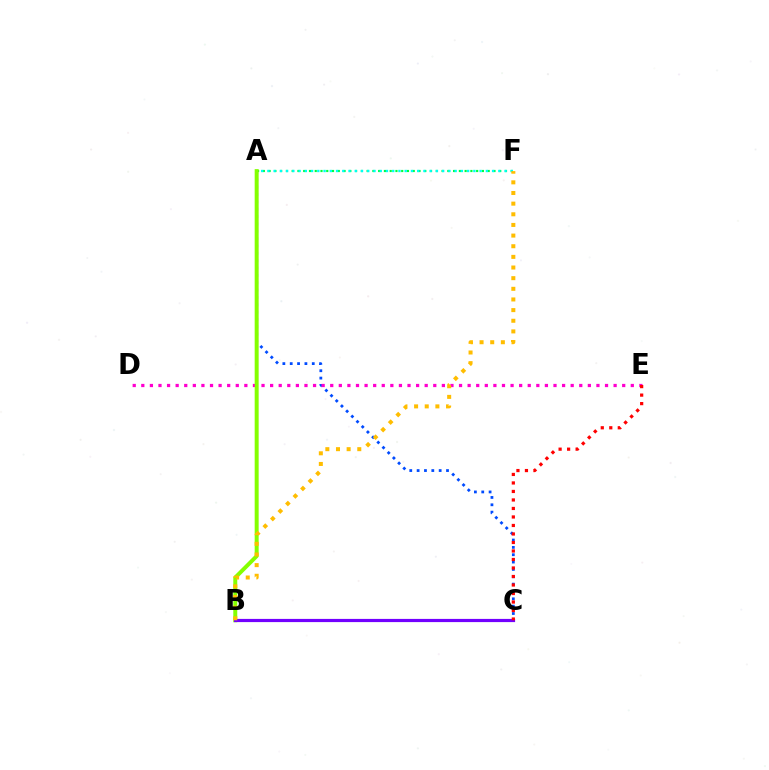{('A', 'F'): [{'color': '#00ff39', 'line_style': 'dotted', 'thickness': 1.57}, {'color': '#00fff6', 'line_style': 'dotted', 'thickness': 1.7}], ('A', 'C'): [{'color': '#004bff', 'line_style': 'dotted', 'thickness': 2.0}], ('D', 'E'): [{'color': '#ff00cf', 'line_style': 'dotted', 'thickness': 2.33}], ('A', 'B'): [{'color': '#84ff00', 'line_style': 'solid', 'thickness': 2.86}], ('B', 'C'): [{'color': '#7200ff', 'line_style': 'solid', 'thickness': 2.3}], ('C', 'E'): [{'color': '#ff0000', 'line_style': 'dotted', 'thickness': 2.31}], ('B', 'F'): [{'color': '#ffbd00', 'line_style': 'dotted', 'thickness': 2.89}]}